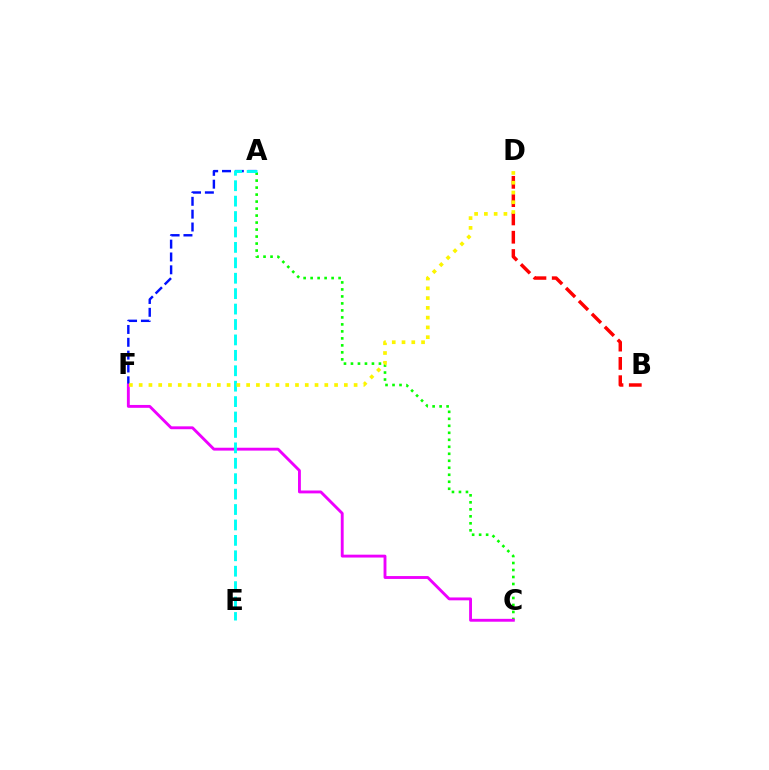{('A', 'C'): [{'color': '#08ff00', 'line_style': 'dotted', 'thickness': 1.9}], ('B', 'D'): [{'color': '#ff0000', 'line_style': 'dashed', 'thickness': 2.49}], ('A', 'F'): [{'color': '#0010ff', 'line_style': 'dashed', 'thickness': 1.74}], ('C', 'F'): [{'color': '#ee00ff', 'line_style': 'solid', 'thickness': 2.07}], ('A', 'E'): [{'color': '#00fff6', 'line_style': 'dashed', 'thickness': 2.09}], ('D', 'F'): [{'color': '#fcf500', 'line_style': 'dotted', 'thickness': 2.65}]}